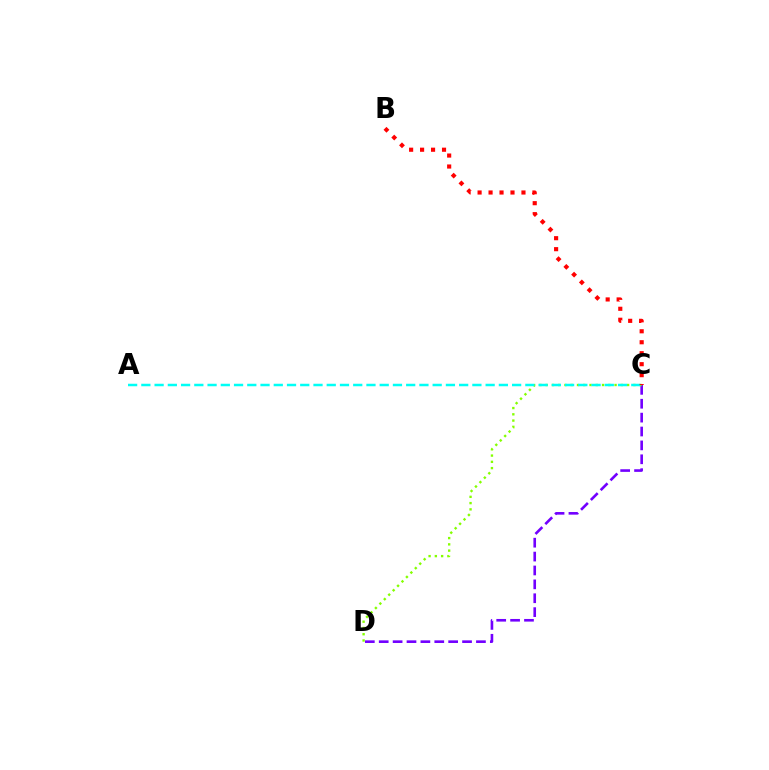{('C', 'D'): [{'color': '#7200ff', 'line_style': 'dashed', 'thickness': 1.89}, {'color': '#84ff00', 'line_style': 'dotted', 'thickness': 1.7}], ('A', 'C'): [{'color': '#00fff6', 'line_style': 'dashed', 'thickness': 1.8}], ('B', 'C'): [{'color': '#ff0000', 'line_style': 'dotted', 'thickness': 2.98}]}